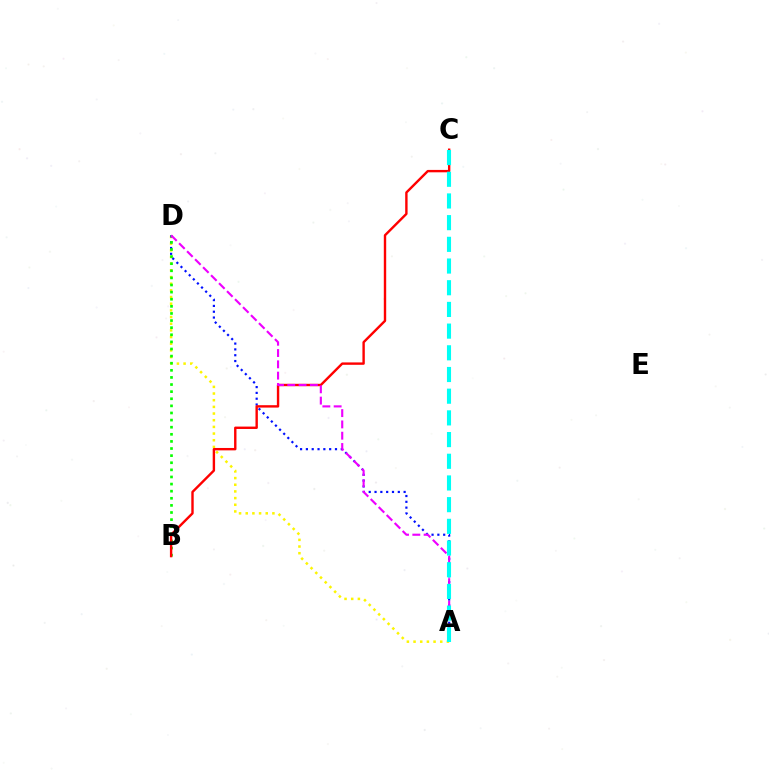{('A', 'D'): [{'color': '#fcf500', 'line_style': 'dotted', 'thickness': 1.81}, {'color': '#0010ff', 'line_style': 'dotted', 'thickness': 1.58}, {'color': '#ee00ff', 'line_style': 'dashed', 'thickness': 1.53}], ('B', 'D'): [{'color': '#08ff00', 'line_style': 'dotted', 'thickness': 1.93}], ('B', 'C'): [{'color': '#ff0000', 'line_style': 'solid', 'thickness': 1.73}], ('A', 'C'): [{'color': '#00fff6', 'line_style': 'dashed', 'thickness': 2.95}]}